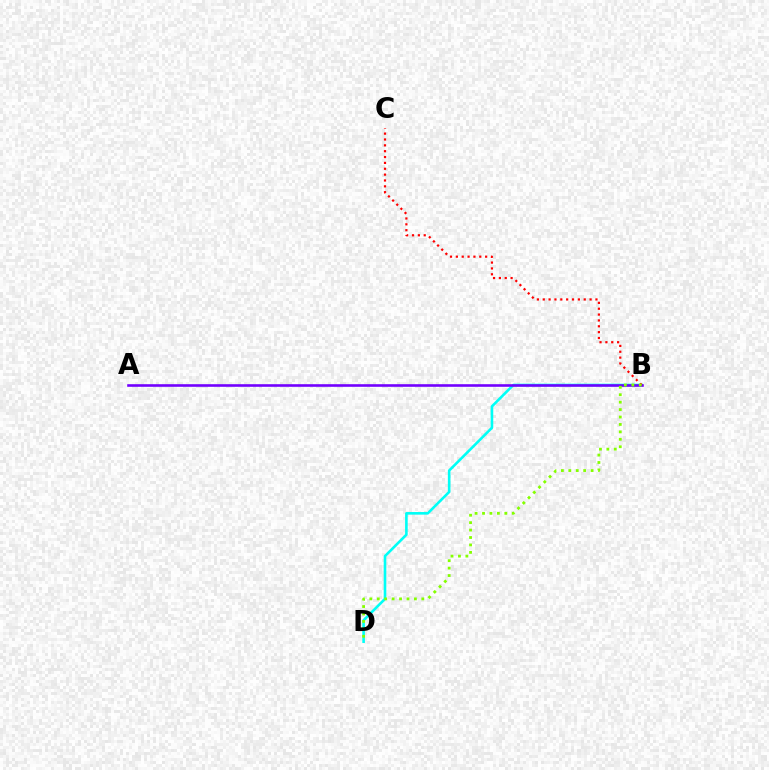{('B', 'D'): [{'color': '#00fff6', 'line_style': 'solid', 'thickness': 1.88}, {'color': '#84ff00', 'line_style': 'dotted', 'thickness': 2.02}], ('A', 'B'): [{'color': '#7200ff', 'line_style': 'solid', 'thickness': 1.88}], ('B', 'C'): [{'color': '#ff0000', 'line_style': 'dotted', 'thickness': 1.59}]}